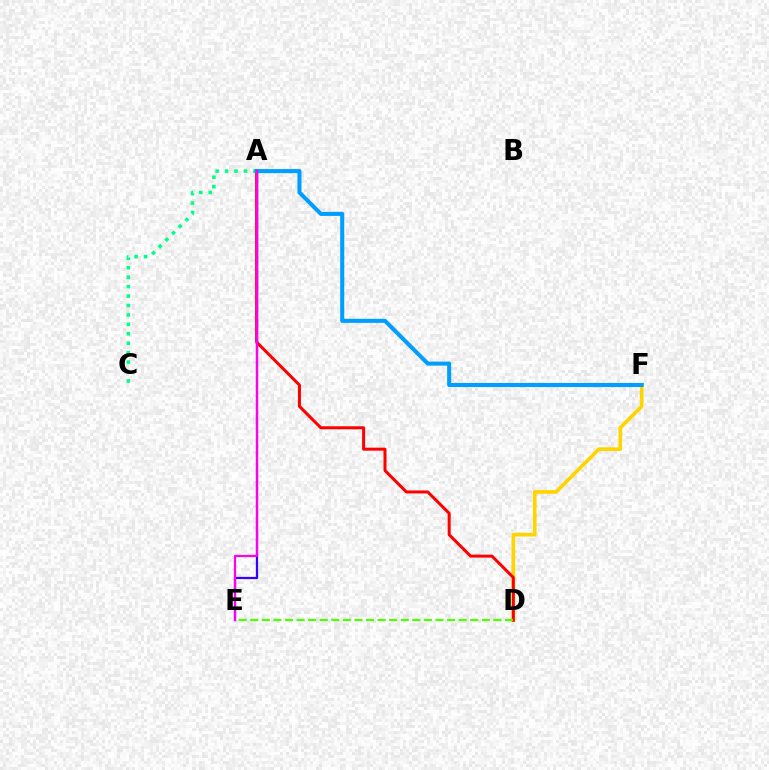{('D', 'F'): [{'color': '#ffd500', 'line_style': 'solid', 'thickness': 2.66}], ('A', 'C'): [{'color': '#00ff86', 'line_style': 'dotted', 'thickness': 2.56}], ('A', 'D'): [{'color': '#ff0000', 'line_style': 'solid', 'thickness': 2.16}], ('A', 'F'): [{'color': '#009eff', 'line_style': 'solid', 'thickness': 2.93}], ('A', 'E'): [{'color': '#3700ff', 'line_style': 'solid', 'thickness': 1.62}, {'color': '#ff00ed', 'line_style': 'solid', 'thickness': 1.57}], ('D', 'E'): [{'color': '#4fff00', 'line_style': 'dashed', 'thickness': 1.57}]}